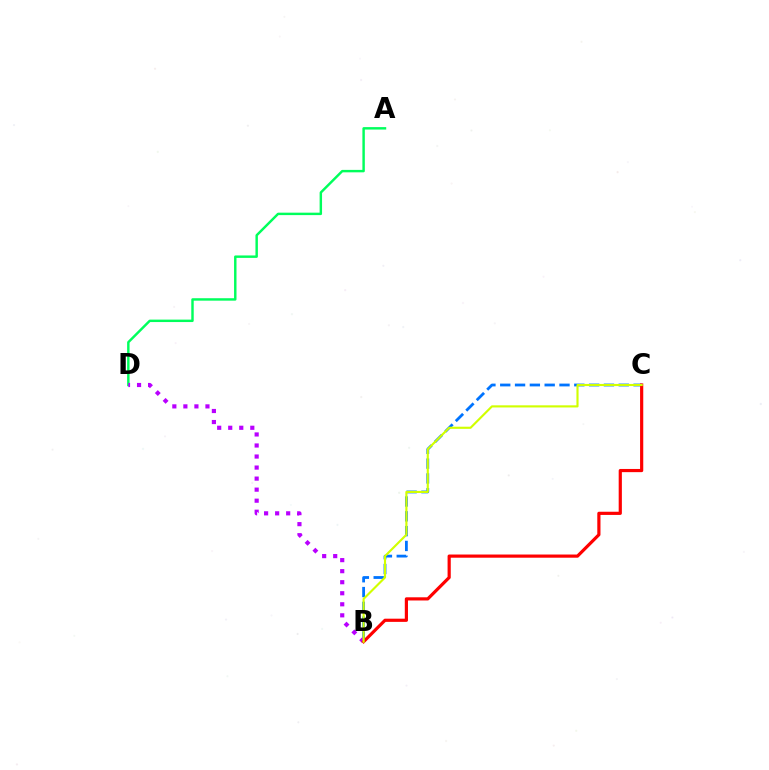{('B', 'C'): [{'color': '#0074ff', 'line_style': 'dashed', 'thickness': 2.01}, {'color': '#ff0000', 'line_style': 'solid', 'thickness': 2.29}, {'color': '#d1ff00', 'line_style': 'solid', 'thickness': 1.54}], ('A', 'D'): [{'color': '#00ff5c', 'line_style': 'solid', 'thickness': 1.76}], ('B', 'D'): [{'color': '#b900ff', 'line_style': 'dotted', 'thickness': 3.0}]}